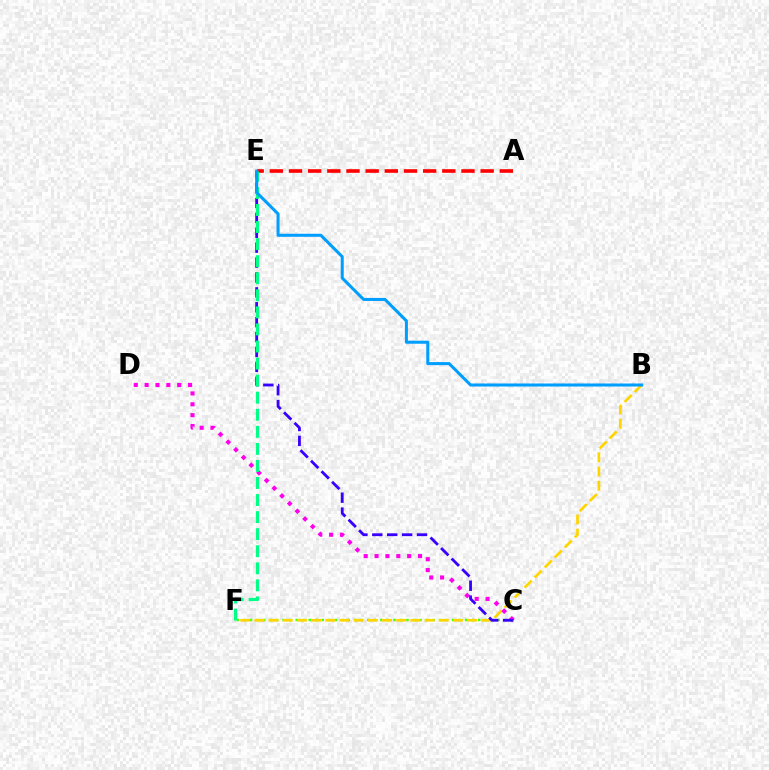{('C', 'F'): [{'color': '#4fff00', 'line_style': 'dotted', 'thickness': 1.77}], ('A', 'E'): [{'color': '#ff0000', 'line_style': 'dashed', 'thickness': 2.6}], ('B', 'F'): [{'color': '#ffd500', 'line_style': 'dashed', 'thickness': 1.93}], ('C', 'D'): [{'color': '#ff00ed', 'line_style': 'dotted', 'thickness': 2.95}], ('C', 'E'): [{'color': '#3700ff', 'line_style': 'dashed', 'thickness': 2.02}], ('E', 'F'): [{'color': '#00ff86', 'line_style': 'dashed', 'thickness': 2.32}], ('B', 'E'): [{'color': '#009eff', 'line_style': 'solid', 'thickness': 2.18}]}